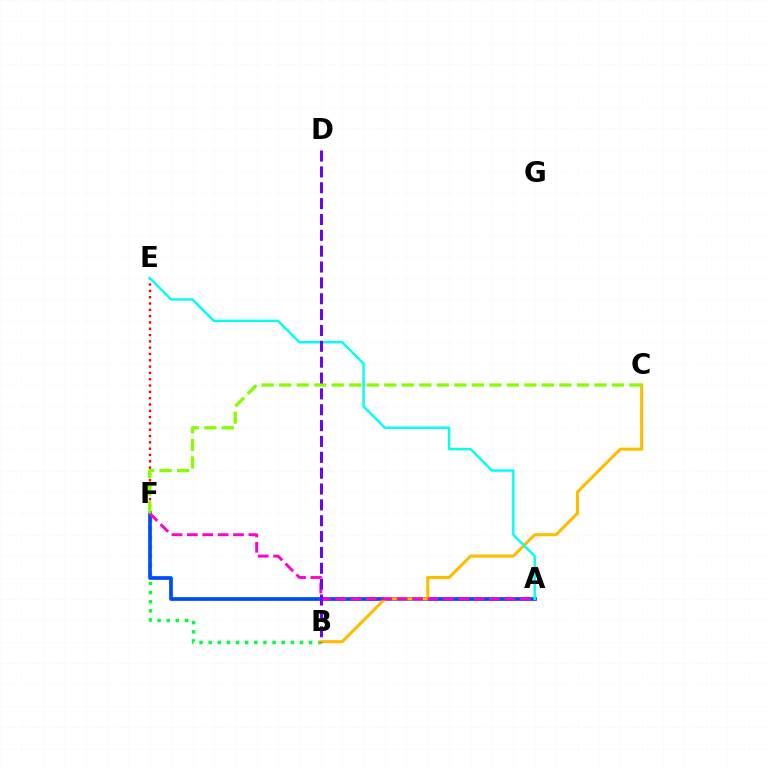{('B', 'F'): [{'color': '#00ff39', 'line_style': 'dotted', 'thickness': 2.48}], ('E', 'F'): [{'color': '#ff0000', 'line_style': 'dotted', 'thickness': 1.72}], ('A', 'F'): [{'color': '#004bff', 'line_style': 'solid', 'thickness': 2.68}, {'color': '#ff00cf', 'line_style': 'dashed', 'thickness': 2.09}], ('B', 'C'): [{'color': '#ffbd00', 'line_style': 'solid', 'thickness': 2.22}], ('A', 'E'): [{'color': '#00fff6', 'line_style': 'solid', 'thickness': 1.74}], ('C', 'F'): [{'color': '#84ff00', 'line_style': 'dashed', 'thickness': 2.38}], ('B', 'D'): [{'color': '#7200ff', 'line_style': 'dashed', 'thickness': 2.15}]}